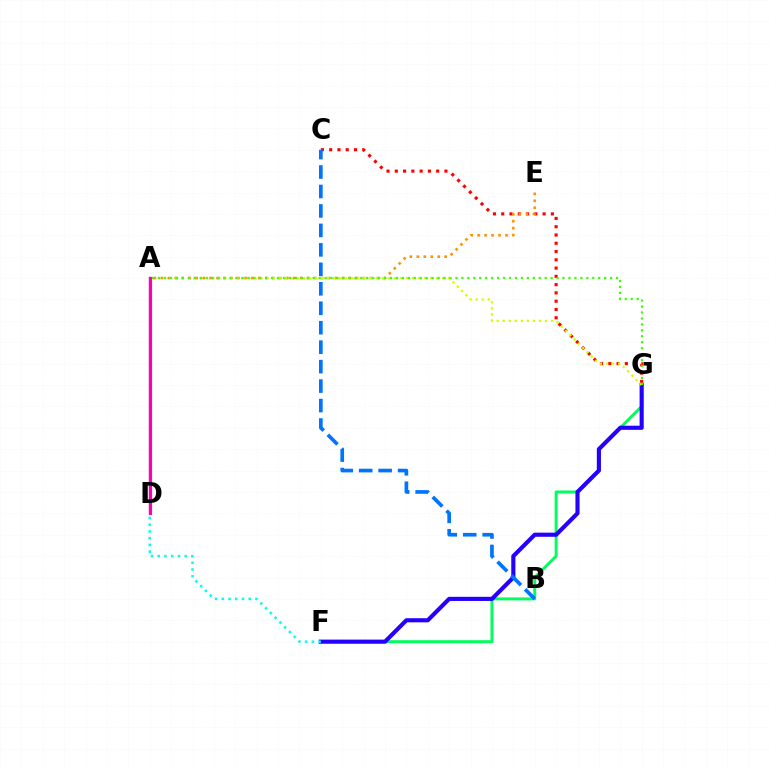{('A', 'D'): [{'color': '#b900ff', 'line_style': 'solid', 'thickness': 1.65}, {'color': '#ff00ac', 'line_style': 'solid', 'thickness': 2.27}], ('F', 'G'): [{'color': '#00ff5c', 'line_style': 'solid', 'thickness': 2.12}, {'color': '#2500ff', 'line_style': 'solid', 'thickness': 2.98}], ('C', 'G'): [{'color': '#ff0000', 'line_style': 'dotted', 'thickness': 2.25}], ('B', 'C'): [{'color': '#0074ff', 'line_style': 'dashed', 'thickness': 2.64}], ('A', 'E'): [{'color': '#ff9400', 'line_style': 'dotted', 'thickness': 1.89}], ('D', 'F'): [{'color': '#00fff6', 'line_style': 'dotted', 'thickness': 1.83}], ('A', 'G'): [{'color': '#d1ff00', 'line_style': 'dotted', 'thickness': 1.64}, {'color': '#3dff00', 'line_style': 'dotted', 'thickness': 1.62}]}